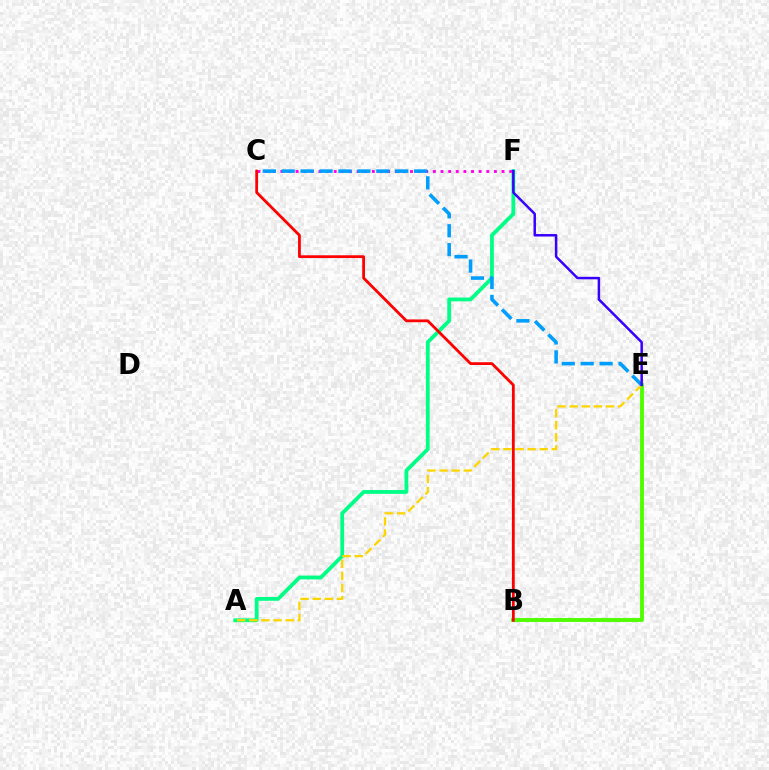{('A', 'F'): [{'color': '#00ff86', 'line_style': 'solid', 'thickness': 2.74}], ('B', 'E'): [{'color': '#4fff00', 'line_style': 'solid', 'thickness': 2.79}], ('C', 'F'): [{'color': '#ff00ed', 'line_style': 'dotted', 'thickness': 2.07}], ('A', 'E'): [{'color': '#ffd500', 'line_style': 'dashed', 'thickness': 1.65}], ('C', 'E'): [{'color': '#009eff', 'line_style': 'dashed', 'thickness': 2.57}], ('B', 'C'): [{'color': '#ff0000', 'line_style': 'solid', 'thickness': 2.01}], ('E', 'F'): [{'color': '#3700ff', 'line_style': 'solid', 'thickness': 1.79}]}